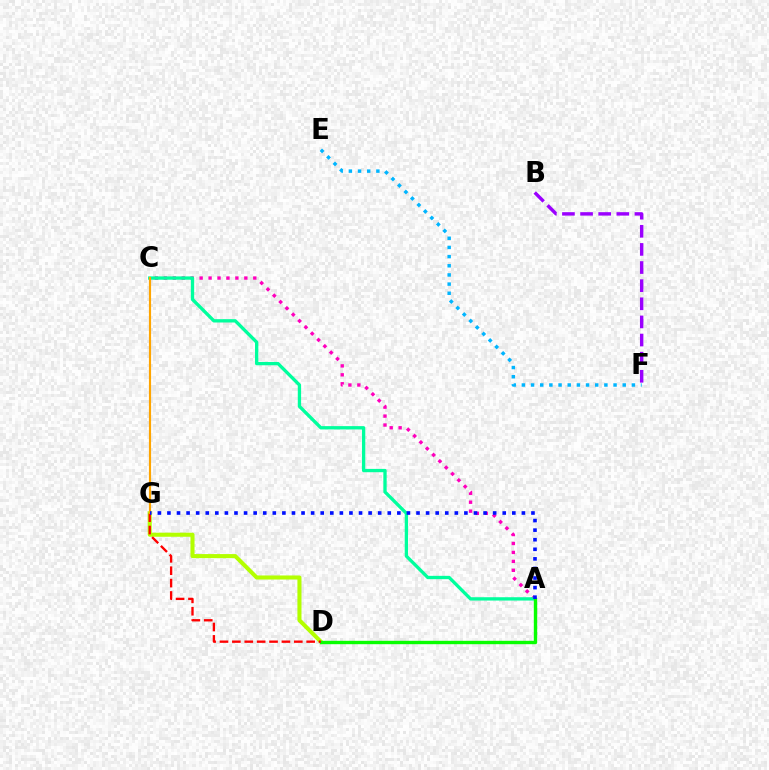{('A', 'C'): [{'color': '#ff00bd', 'line_style': 'dotted', 'thickness': 2.43}, {'color': '#00ff9d', 'line_style': 'solid', 'thickness': 2.39}], ('E', 'F'): [{'color': '#00b5ff', 'line_style': 'dotted', 'thickness': 2.49}], ('D', 'G'): [{'color': '#b3ff00', 'line_style': 'solid', 'thickness': 2.92}, {'color': '#ff0000', 'line_style': 'dashed', 'thickness': 1.68}], ('A', 'D'): [{'color': '#08ff00', 'line_style': 'solid', 'thickness': 2.43}], ('B', 'F'): [{'color': '#9b00ff', 'line_style': 'dashed', 'thickness': 2.46}], ('C', 'G'): [{'color': '#ffa500', 'line_style': 'solid', 'thickness': 1.56}], ('A', 'G'): [{'color': '#0010ff', 'line_style': 'dotted', 'thickness': 2.6}]}